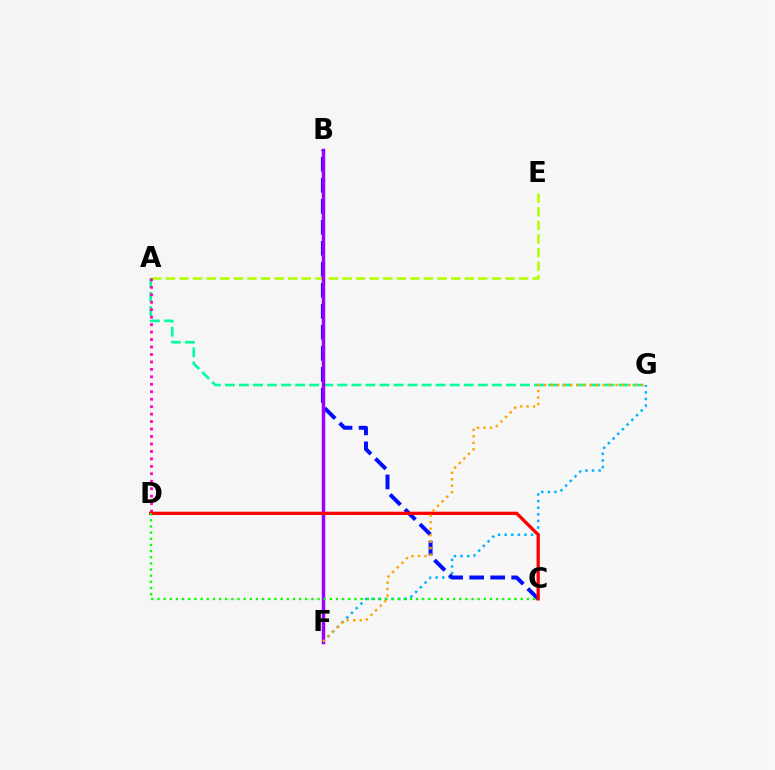{('F', 'G'): [{'color': '#00b5ff', 'line_style': 'dotted', 'thickness': 1.8}, {'color': '#ffa500', 'line_style': 'dotted', 'thickness': 1.76}], ('A', 'E'): [{'color': '#b3ff00', 'line_style': 'dashed', 'thickness': 1.85}], ('B', 'C'): [{'color': '#0010ff', 'line_style': 'dashed', 'thickness': 2.85}], ('A', 'G'): [{'color': '#00ff9d', 'line_style': 'dashed', 'thickness': 1.91}], ('B', 'F'): [{'color': '#9b00ff', 'line_style': 'solid', 'thickness': 2.5}], ('A', 'D'): [{'color': '#ff00bd', 'line_style': 'dotted', 'thickness': 2.03}], ('C', 'D'): [{'color': '#ff0000', 'line_style': 'solid', 'thickness': 2.35}, {'color': '#08ff00', 'line_style': 'dotted', 'thickness': 1.67}]}